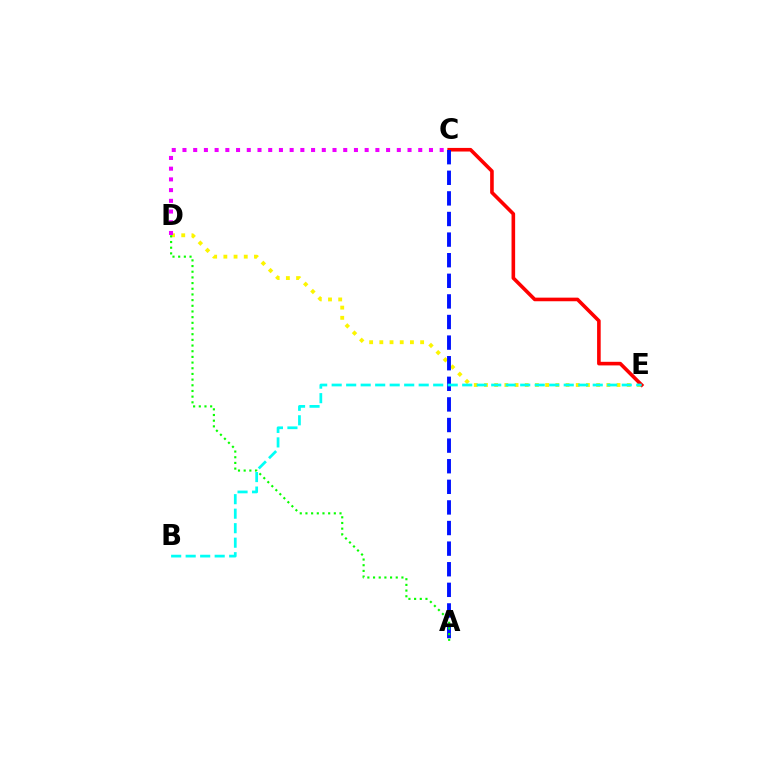{('D', 'E'): [{'color': '#fcf500', 'line_style': 'dotted', 'thickness': 2.77}], ('C', 'E'): [{'color': '#ff0000', 'line_style': 'solid', 'thickness': 2.6}], ('A', 'C'): [{'color': '#0010ff', 'line_style': 'dashed', 'thickness': 2.8}], ('A', 'D'): [{'color': '#08ff00', 'line_style': 'dotted', 'thickness': 1.54}], ('C', 'D'): [{'color': '#ee00ff', 'line_style': 'dotted', 'thickness': 2.91}], ('B', 'E'): [{'color': '#00fff6', 'line_style': 'dashed', 'thickness': 1.97}]}